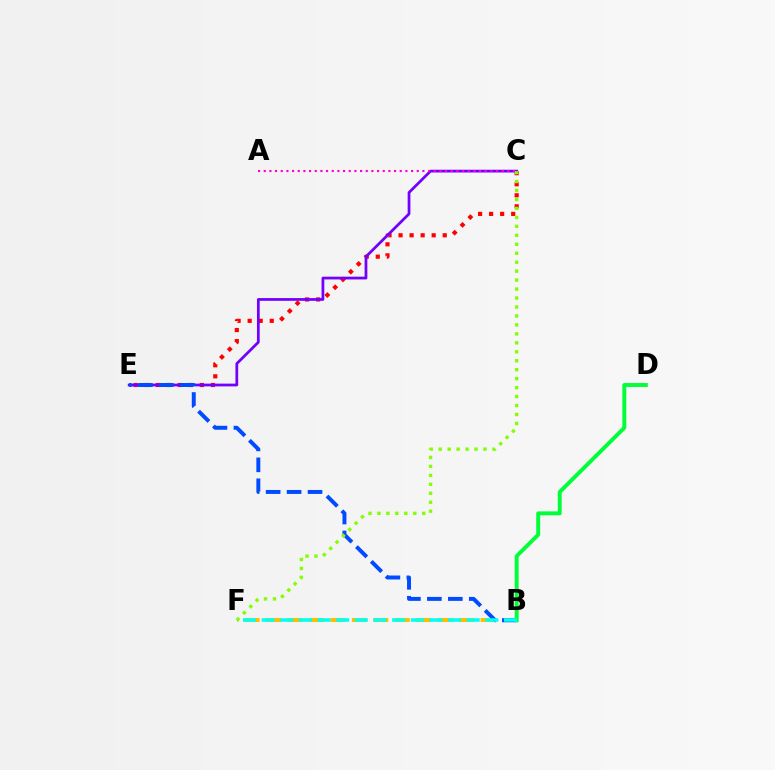{('B', 'F'): [{'color': '#ffbd00', 'line_style': 'dashed', 'thickness': 2.91}, {'color': '#00fff6', 'line_style': 'dashed', 'thickness': 2.53}], ('C', 'E'): [{'color': '#ff0000', 'line_style': 'dotted', 'thickness': 3.0}, {'color': '#7200ff', 'line_style': 'solid', 'thickness': 1.98}], ('B', 'E'): [{'color': '#004bff', 'line_style': 'dashed', 'thickness': 2.85}], ('A', 'C'): [{'color': '#ff00cf', 'line_style': 'dotted', 'thickness': 1.54}], ('B', 'D'): [{'color': '#00ff39', 'line_style': 'solid', 'thickness': 2.83}], ('C', 'F'): [{'color': '#84ff00', 'line_style': 'dotted', 'thickness': 2.43}]}